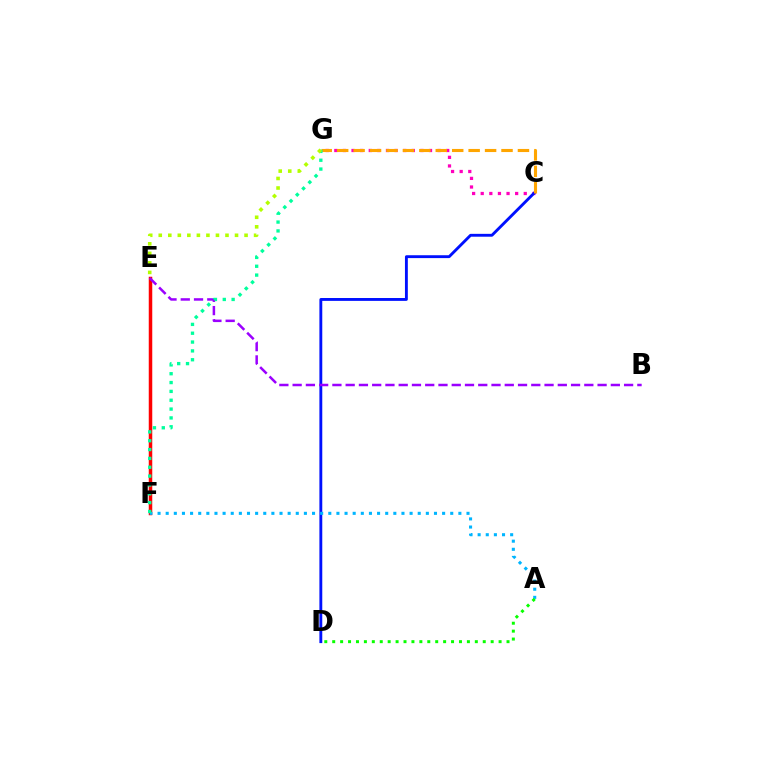{('C', 'G'): [{'color': '#ff00bd', 'line_style': 'dotted', 'thickness': 2.34}, {'color': '#ffa500', 'line_style': 'dashed', 'thickness': 2.23}], ('E', 'F'): [{'color': '#ff0000', 'line_style': 'solid', 'thickness': 2.52}], ('C', 'D'): [{'color': '#0010ff', 'line_style': 'solid', 'thickness': 2.07}], ('A', 'F'): [{'color': '#00b5ff', 'line_style': 'dotted', 'thickness': 2.21}], ('B', 'E'): [{'color': '#9b00ff', 'line_style': 'dashed', 'thickness': 1.8}], ('F', 'G'): [{'color': '#00ff9d', 'line_style': 'dotted', 'thickness': 2.4}], ('E', 'G'): [{'color': '#b3ff00', 'line_style': 'dotted', 'thickness': 2.59}], ('A', 'D'): [{'color': '#08ff00', 'line_style': 'dotted', 'thickness': 2.15}]}